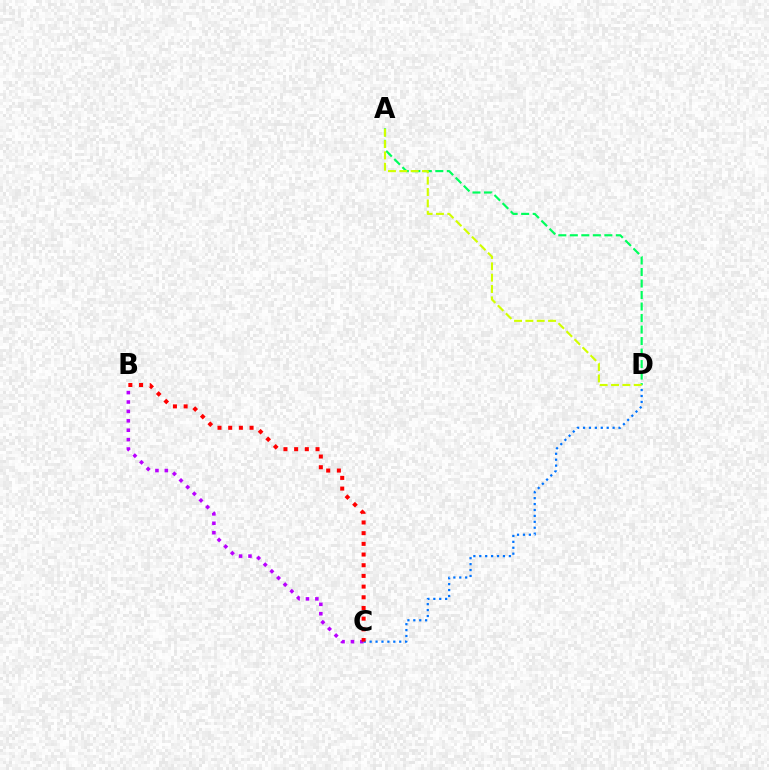{('C', 'D'): [{'color': '#0074ff', 'line_style': 'dotted', 'thickness': 1.61}], ('B', 'C'): [{'color': '#b900ff', 'line_style': 'dotted', 'thickness': 2.55}, {'color': '#ff0000', 'line_style': 'dotted', 'thickness': 2.9}], ('A', 'D'): [{'color': '#00ff5c', 'line_style': 'dashed', 'thickness': 1.56}, {'color': '#d1ff00', 'line_style': 'dashed', 'thickness': 1.54}]}